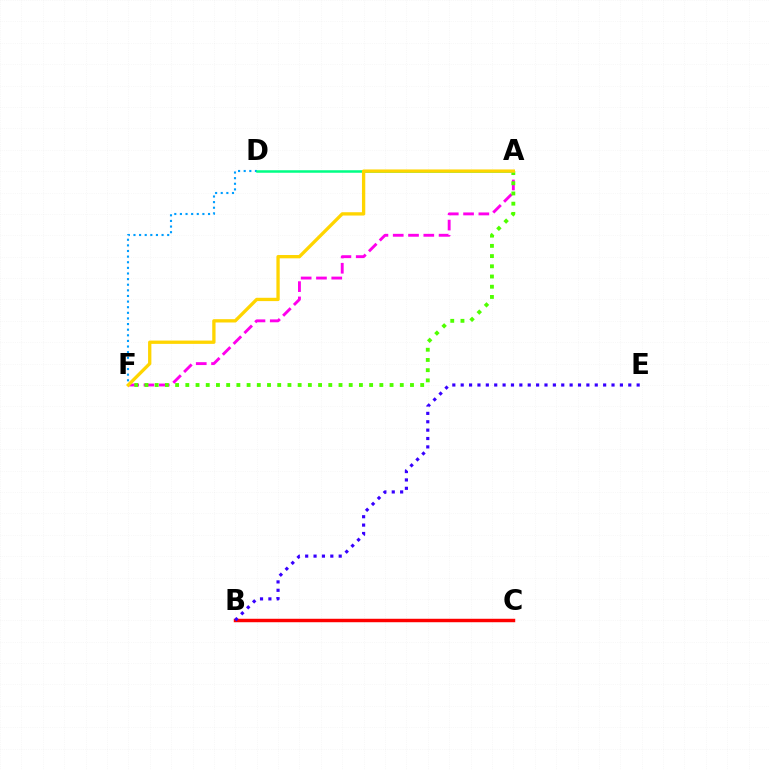{('B', 'C'): [{'color': '#ff0000', 'line_style': 'solid', 'thickness': 2.49}], ('A', 'F'): [{'color': '#ff00ed', 'line_style': 'dashed', 'thickness': 2.08}, {'color': '#4fff00', 'line_style': 'dotted', 'thickness': 2.77}, {'color': '#ffd500', 'line_style': 'solid', 'thickness': 2.39}], ('D', 'F'): [{'color': '#009eff', 'line_style': 'dotted', 'thickness': 1.53}], ('A', 'D'): [{'color': '#00ff86', 'line_style': 'solid', 'thickness': 1.81}], ('B', 'E'): [{'color': '#3700ff', 'line_style': 'dotted', 'thickness': 2.28}]}